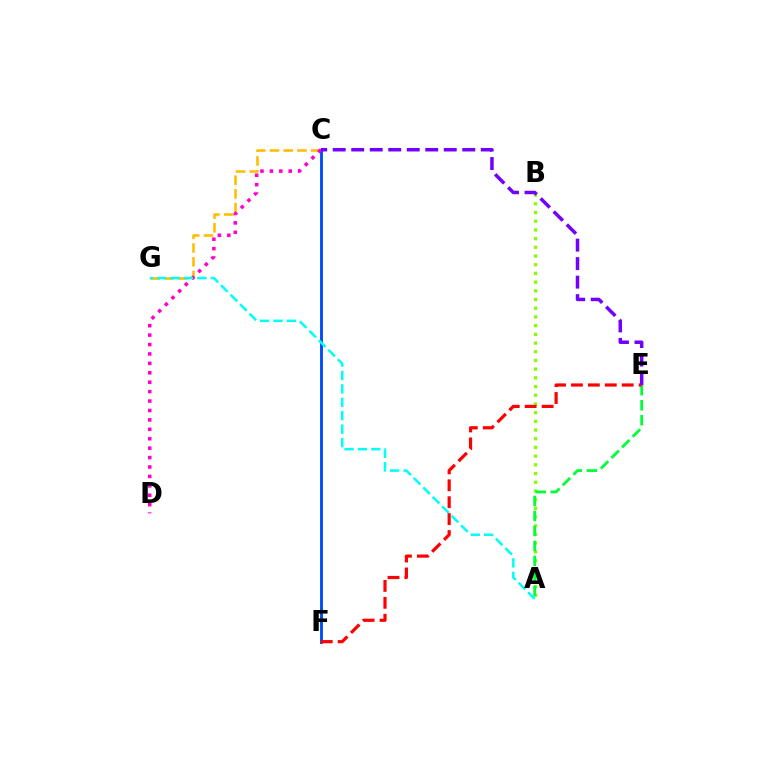{('C', 'G'): [{'color': '#ffbd00', 'line_style': 'dashed', 'thickness': 1.87}], ('C', 'F'): [{'color': '#004bff', 'line_style': 'solid', 'thickness': 2.07}], ('A', 'B'): [{'color': '#84ff00', 'line_style': 'dotted', 'thickness': 2.36}], ('C', 'D'): [{'color': '#ff00cf', 'line_style': 'dotted', 'thickness': 2.56}], ('A', 'G'): [{'color': '#00fff6', 'line_style': 'dashed', 'thickness': 1.82}], ('A', 'E'): [{'color': '#00ff39', 'line_style': 'dashed', 'thickness': 2.04}], ('E', 'F'): [{'color': '#ff0000', 'line_style': 'dashed', 'thickness': 2.3}], ('C', 'E'): [{'color': '#7200ff', 'line_style': 'dashed', 'thickness': 2.51}]}